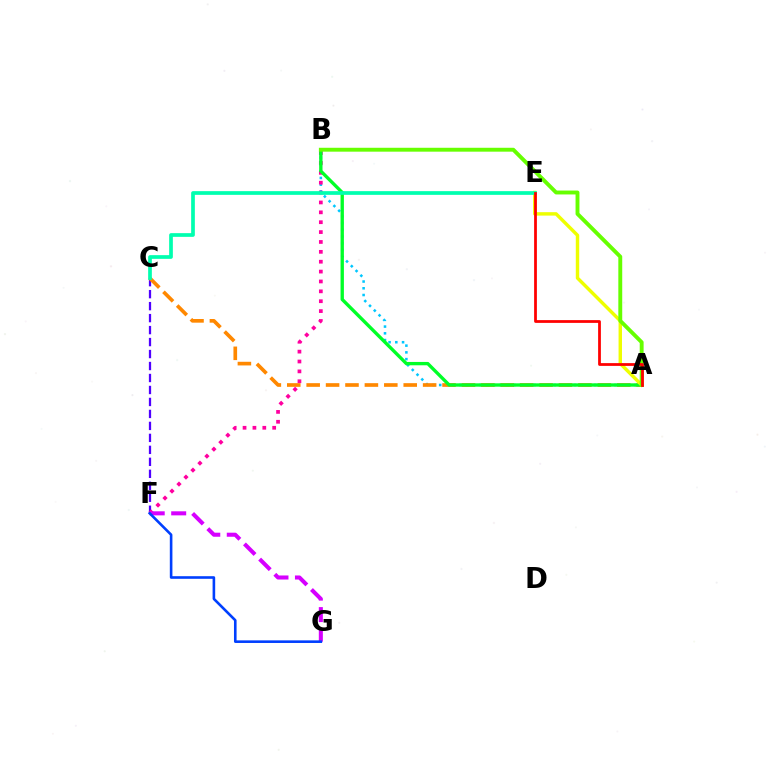{('C', 'F'): [{'color': '#4f00ff', 'line_style': 'dashed', 'thickness': 1.63}], ('A', 'B'): [{'color': '#00c7ff', 'line_style': 'dotted', 'thickness': 1.83}, {'color': '#00ff27', 'line_style': 'solid', 'thickness': 2.41}, {'color': '#66ff00', 'line_style': 'solid', 'thickness': 2.8}], ('A', 'C'): [{'color': '#ff8800', 'line_style': 'dashed', 'thickness': 2.64}], ('B', 'F'): [{'color': '#ff00a0', 'line_style': 'dotted', 'thickness': 2.68}], ('A', 'E'): [{'color': '#eeff00', 'line_style': 'solid', 'thickness': 2.47}, {'color': '#ff0000', 'line_style': 'solid', 'thickness': 1.99}], ('C', 'E'): [{'color': '#00ffaf', 'line_style': 'solid', 'thickness': 2.67}], ('F', 'G'): [{'color': '#d600ff', 'line_style': 'dashed', 'thickness': 2.92}, {'color': '#003fff', 'line_style': 'solid', 'thickness': 1.88}]}